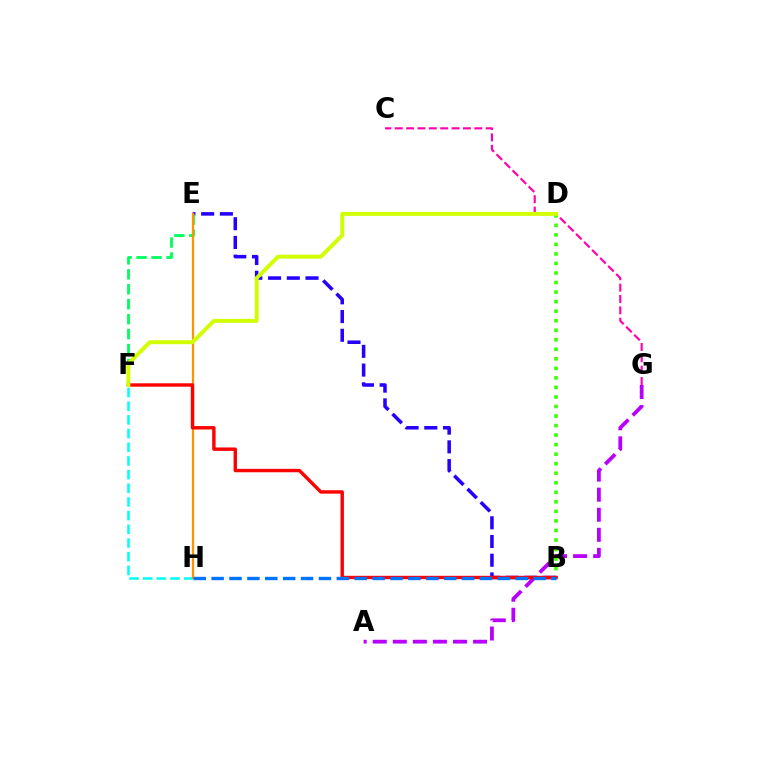{('B', 'E'): [{'color': '#2500ff', 'line_style': 'dashed', 'thickness': 2.54}], ('A', 'G'): [{'color': '#b900ff', 'line_style': 'dashed', 'thickness': 2.73}], ('F', 'H'): [{'color': '#00fff6', 'line_style': 'dashed', 'thickness': 1.86}], ('C', 'G'): [{'color': '#ff00ac', 'line_style': 'dashed', 'thickness': 1.54}], ('E', 'F'): [{'color': '#00ff5c', 'line_style': 'dashed', 'thickness': 2.03}], ('E', 'H'): [{'color': '#ff9400', 'line_style': 'solid', 'thickness': 1.6}], ('B', 'D'): [{'color': '#3dff00', 'line_style': 'dotted', 'thickness': 2.59}], ('B', 'F'): [{'color': '#ff0000', 'line_style': 'solid', 'thickness': 2.45}], ('D', 'F'): [{'color': '#d1ff00', 'line_style': 'solid', 'thickness': 2.84}], ('B', 'H'): [{'color': '#0074ff', 'line_style': 'dashed', 'thickness': 2.43}]}